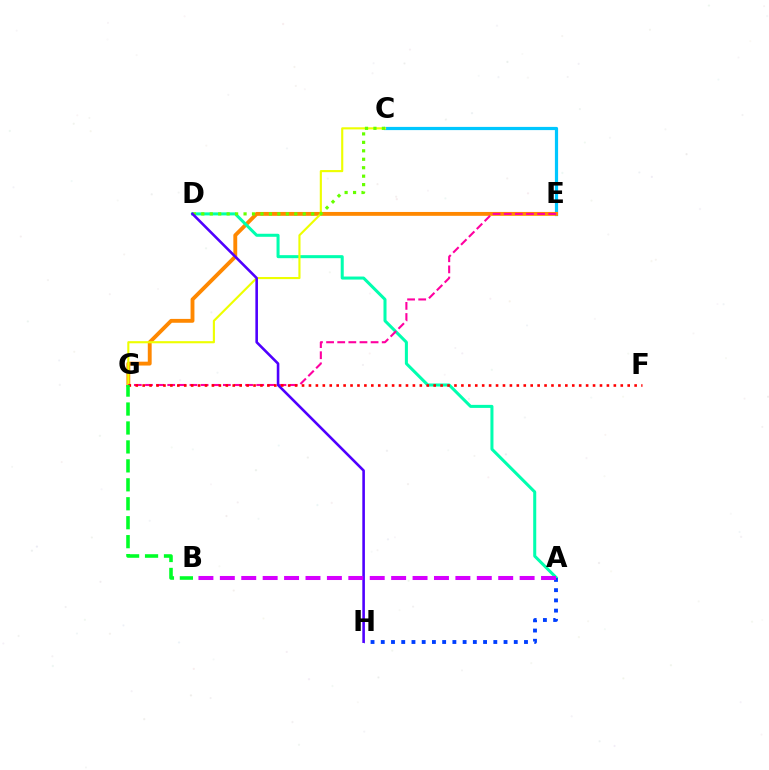{('C', 'E'): [{'color': '#00c7ff', 'line_style': 'solid', 'thickness': 2.31}], ('E', 'G'): [{'color': '#ff8800', 'line_style': 'solid', 'thickness': 2.78}, {'color': '#ff00a0', 'line_style': 'dashed', 'thickness': 1.51}], ('A', 'D'): [{'color': '#00ffaf', 'line_style': 'solid', 'thickness': 2.18}], ('A', 'H'): [{'color': '#003fff', 'line_style': 'dotted', 'thickness': 2.78}], ('C', 'G'): [{'color': '#eeff00', 'line_style': 'solid', 'thickness': 1.53}], ('C', 'D'): [{'color': '#66ff00', 'line_style': 'dotted', 'thickness': 2.3}], ('D', 'H'): [{'color': '#4f00ff', 'line_style': 'solid', 'thickness': 1.86}], ('F', 'G'): [{'color': '#ff0000', 'line_style': 'dotted', 'thickness': 1.88}], ('A', 'B'): [{'color': '#d600ff', 'line_style': 'dashed', 'thickness': 2.91}], ('B', 'G'): [{'color': '#00ff27', 'line_style': 'dashed', 'thickness': 2.57}]}